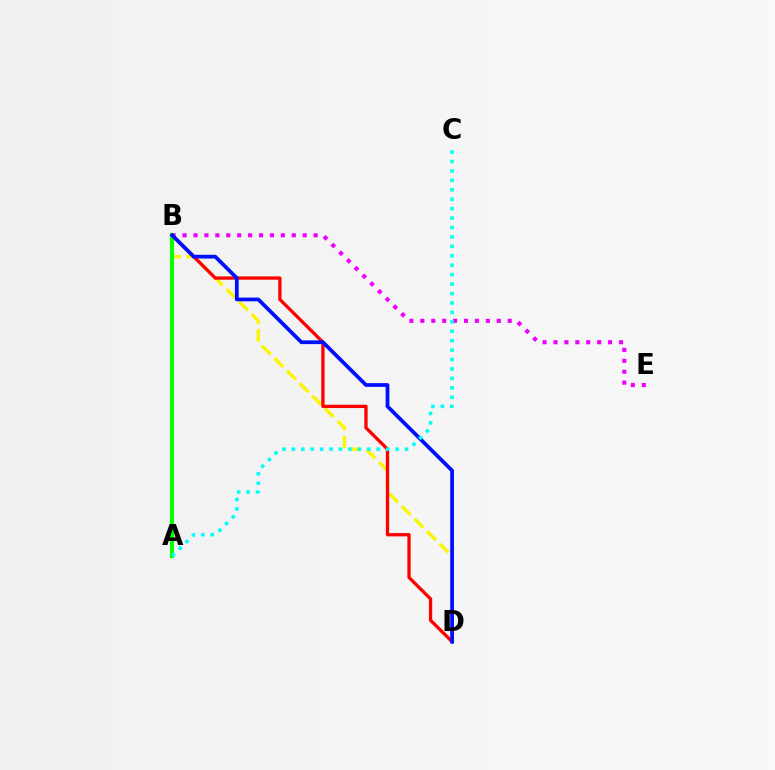{('B', 'E'): [{'color': '#ee00ff', 'line_style': 'dotted', 'thickness': 2.97}], ('B', 'D'): [{'color': '#fcf500', 'line_style': 'dashed', 'thickness': 2.42}, {'color': '#ff0000', 'line_style': 'solid', 'thickness': 2.38}, {'color': '#0010ff', 'line_style': 'solid', 'thickness': 2.7}], ('A', 'B'): [{'color': '#08ff00', 'line_style': 'solid', 'thickness': 2.97}], ('A', 'C'): [{'color': '#00fff6', 'line_style': 'dotted', 'thickness': 2.56}]}